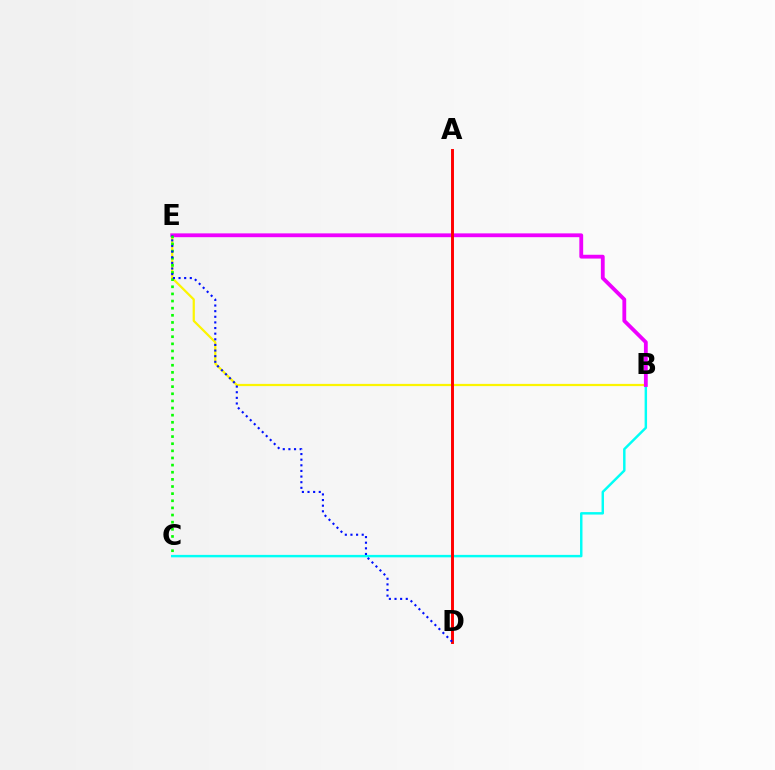{('B', 'C'): [{'color': '#00fff6', 'line_style': 'solid', 'thickness': 1.77}], ('B', 'E'): [{'color': '#fcf500', 'line_style': 'solid', 'thickness': 1.6}, {'color': '#ee00ff', 'line_style': 'solid', 'thickness': 2.74}], ('A', 'D'): [{'color': '#ff0000', 'line_style': 'solid', 'thickness': 2.12}], ('C', 'E'): [{'color': '#08ff00', 'line_style': 'dotted', 'thickness': 1.94}], ('D', 'E'): [{'color': '#0010ff', 'line_style': 'dotted', 'thickness': 1.53}]}